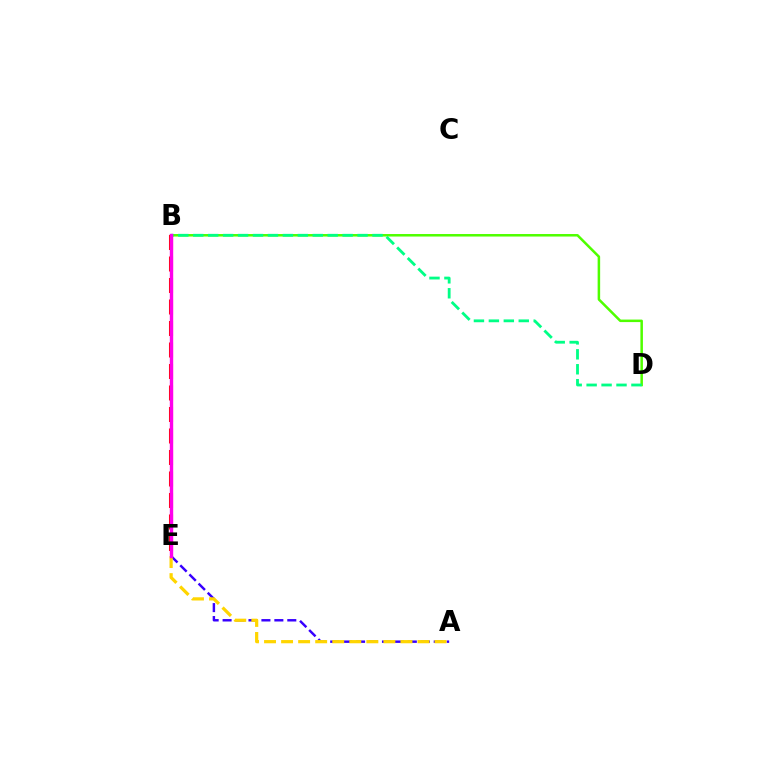{('A', 'E'): [{'color': '#3700ff', 'line_style': 'dashed', 'thickness': 1.76}, {'color': '#ffd500', 'line_style': 'dashed', 'thickness': 2.32}], ('B', 'E'): [{'color': '#009eff', 'line_style': 'dashed', 'thickness': 1.83}, {'color': '#ff0000', 'line_style': 'dashed', 'thickness': 2.92}, {'color': '#ff00ed', 'line_style': 'solid', 'thickness': 2.44}], ('B', 'D'): [{'color': '#4fff00', 'line_style': 'solid', 'thickness': 1.81}, {'color': '#00ff86', 'line_style': 'dashed', 'thickness': 2.03}]}